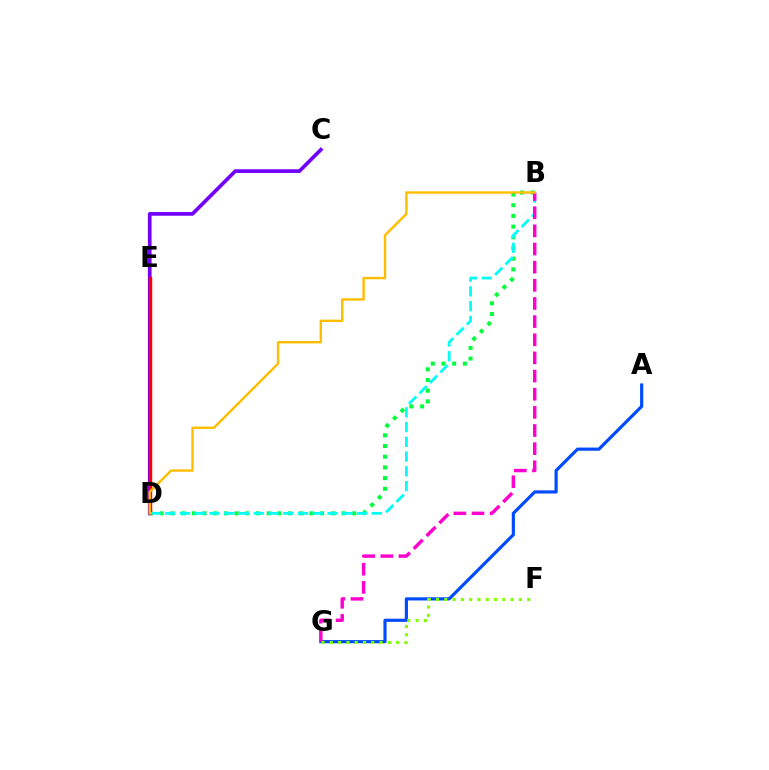{('C', 'D'): [{'color': '#7200ff', 'line_style': 'solid', 'thickness': 2.65}], ('A', 'G'): [{'color': '#004bff', 'line_style': 'solid', 'thickness': 2.28}], ('B', 'D'): [{'color': '#00ff39', 'line_style': 'dotted', 'thickness': 2.91}, {'color': '#00fff6', 'line_style': 'dashed', 'thickness': 2.0}, {'color': '#ffbd00', 'line_style': 'solid', 'thickness': 1.72}], ('D', 'E'): [{'color': '#ff0000', 'line_style': 'solid', 'thickness': 2.47}], ('B', 'G'): [{'color': '#ff00cf', 'line_style': 'dashed', 'thickness': 2.47}], ('F', 'G'): [{'color': '#84ff00', 'line_style': 'dotted', 'thickness': 2.25}]}